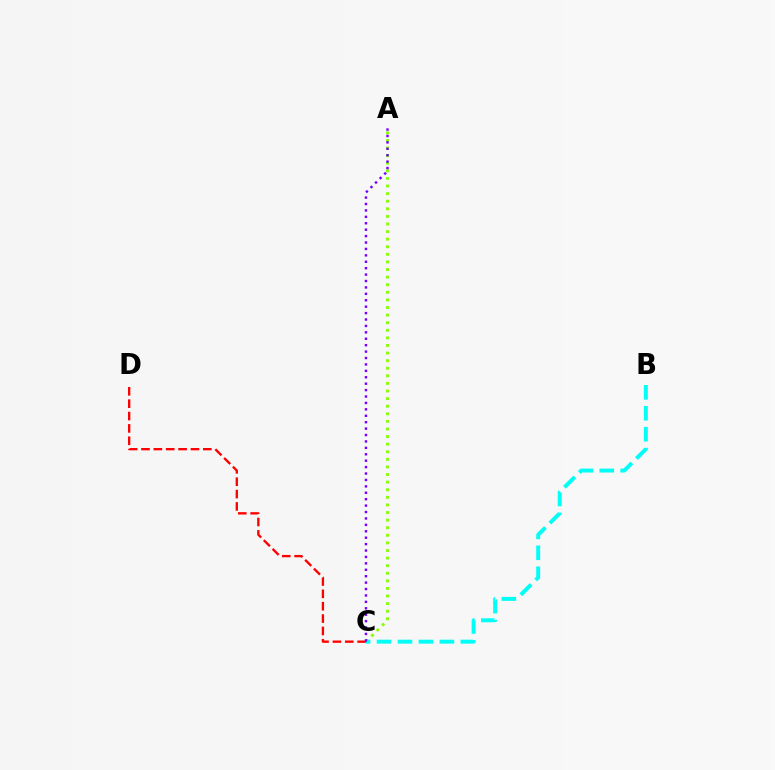{('C', 'D'): [{'color': '#ff0000', 'line_style': 'dashed', 'thickness': 1.68}], ('A', 'C'): [{'color': '#84ff00', 'line_style': 'dotted', 'thickness': 2.06}, {'color': '#7200ff', 'line_style': 'dotted', 'thickness': 1.74}], ('B', 'C'): [{'color': '#00fff6', 'line_style': 'dashed', 'thickness': 2.85}]}